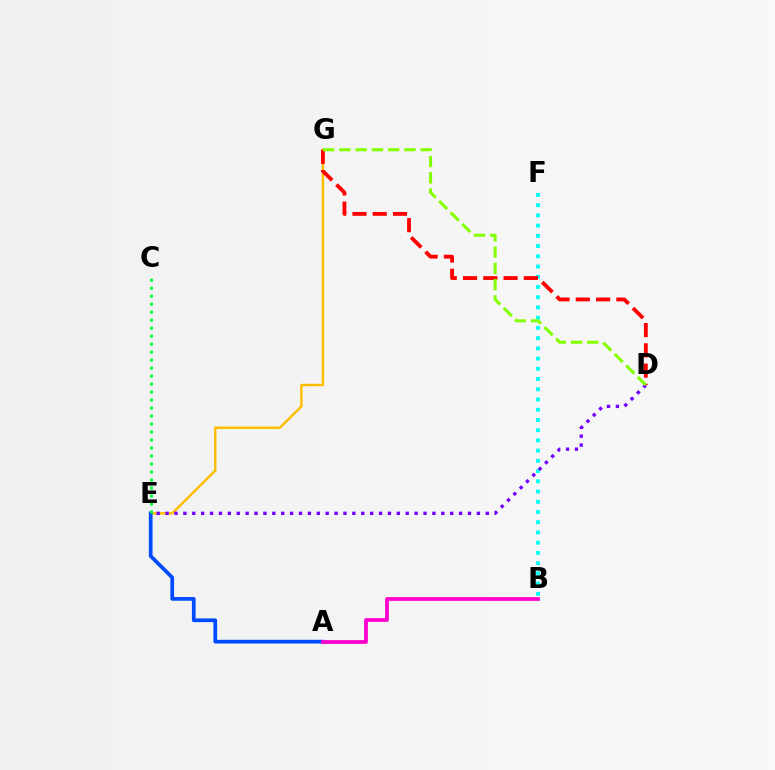{('B', 'F'): [{'color': '#00fff6', 'line_style': 'dotted', 'thickness': 2.78}], ('E', 'G'): [{'color': '#ffbd00', 'line_style': 'solid', 'thickness': 1.75}], ('A', 'E'): [{'color': '#004bff', 'line_style': 'solid', 'thickness': 2.67}], ('D', 'G'): [{'color': '#ff0000', 'line_style': 'dashed', 'thickness': 2.75}, {'color': '#84ff00', 'line_style': 'dashed', 'thickness': 2.21}], ('A', 'B'): [{'color': '#ff00cf', 'line_style': 'solid', 'thickness': 2.69}], ('D', 'E'): [{'color': '#7200ff', 'line_style': 'dotted', 'thickness': 2.42}], ('C', 'E'): [{'color': '#00ff39', 'line_style': 'dotted', 'thickness': 2.17}]}